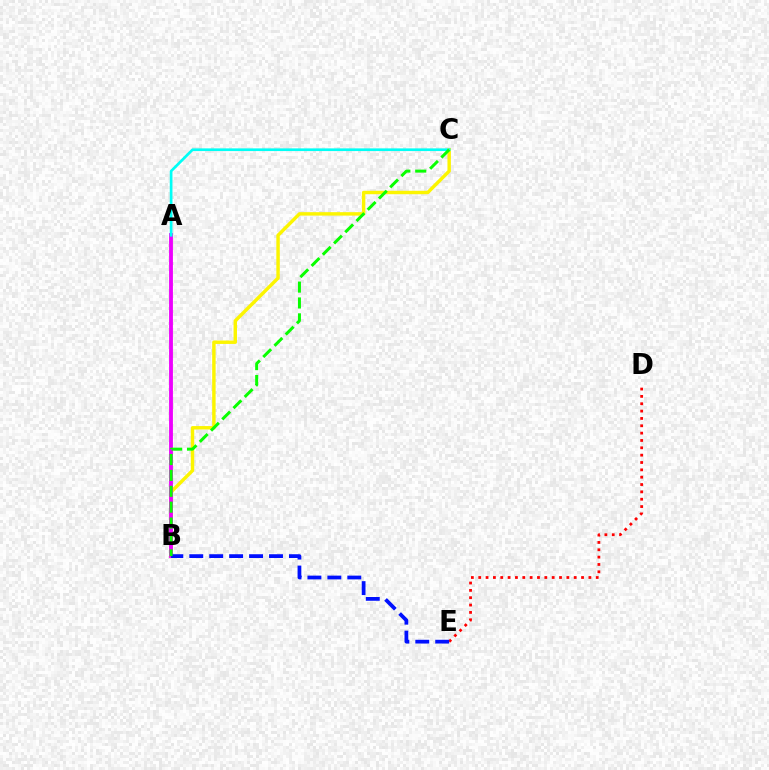{('D', 'E'): [{'color': '#ff0000', 'line_style': 'dotted', 'thickness': 2.0}], ('B', 'C'): [{'color': '#fcf500', 'line_style': 'solid', 'thickness': 2.47}, {'color': '#08ff00', 'line_style': 'dashed', 'thickness': 2.16}], ('A', 'B'): [{'color': '#ee00ff', 'line_style': 'solid', 'thickness': 2.76}], ('B', 'E'): [{'color': '#0010ff', 'line_style': 'dashed', 'thickness': 2.71}], ('A', 'C'): [{'color': '#00fff6', 'line_style': 'solid', 'thickness': 1.93}]}